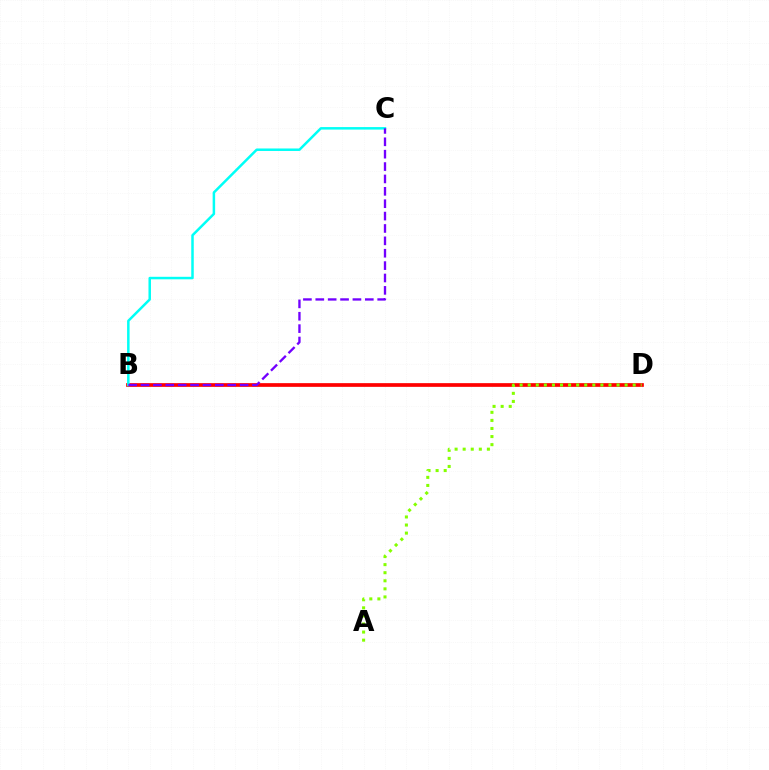{('B', 'D'): [{'color': '#ff0000', 'line_style': 'solid', 'thickness': 2.67}], ('B', 'C'): [{'color': '#00fff6', 'line_style': 'solid', 'thickness': 1.8}, {'color': '#7200ff', 'line_style': 'dashed', 'thickness': 1.68}], ('A', 'D'): [{'color': '#84ff00', 'line_style': 'dotted', 'thickness': 2.19}]}